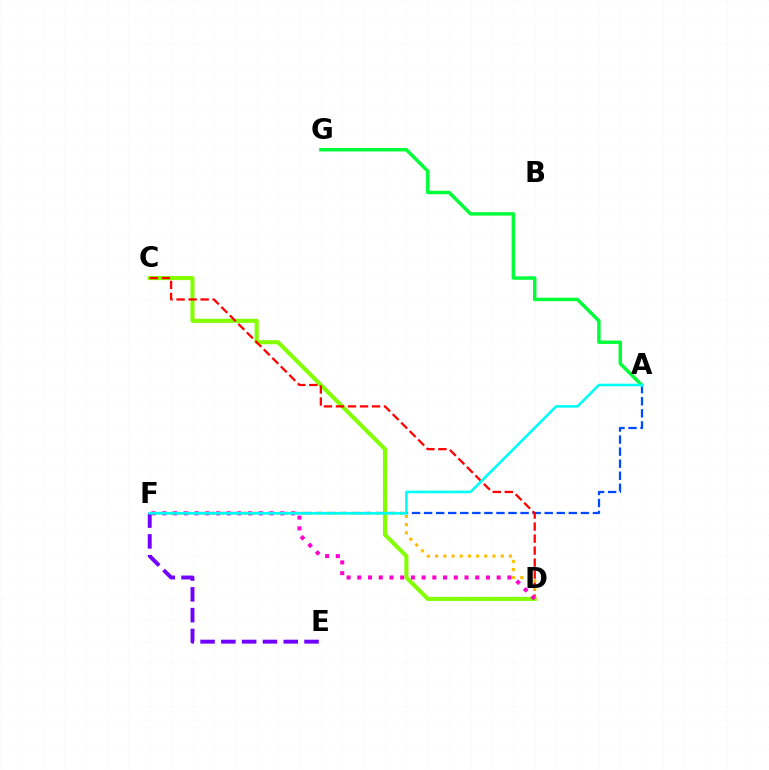{('A', 'F'): [{'color': '#004bff', 'line_style': 'dashed', 'thickness': 1.64}, {'color': '#00fff6', 'line_style': 'solid', 'thickness': 1.87}], ('E', 'F'): [{'color': '#7200ff', 'line_style': 'dashed', 'thickness': 2.83}], ('C', 'D'): [{'color': '#84ff00', 'line_style': 'solid', 'thickness': 2.93}, {'color': '#ff0000', 'line_style': 'dashed', 'thickness': 1.63}], ('A', 'G'): [{'color': '#00ff39', 'line_style': 'solid', 'thickness': 2.49}], ('D', 'F'): [{'color': '#ffbd00', 'line_style': 'dotted', 'thickness': 2.23}, {'color': '#ff00cf', 'line_style': 'dotted', 'thickness': 2.91}]}